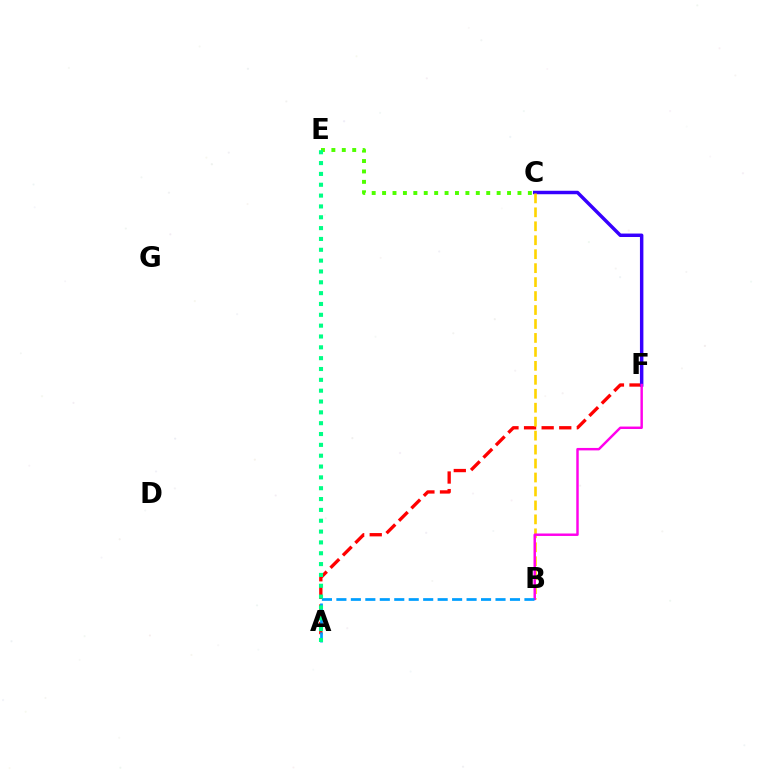{('A', 'F'): [{'color': '#ff0000', 'line_style': 'dashed', 'thickness': 2.39}], ('C', 'F'): [{'color': '#3700ff', 'line_style': 'solid', 'thickness': 2.49}], ('C', 'E'): [{'color': '#4fff00', 'line_style': 'dotted', 'thickness': 2.83}], ('B', 'C'): [{'color': '#ffd500', 'line_style': 'dashed', 'thickness': 1.9}], ('B', 'F'): [{'color': '#ff00ed', 'line_style': 'solid', 'thickness': 1.76}], ('A', 'B'): [{'color': '#009eff', 'line_style': 'dashed', 'thickness': 1.96}], ('A', 'E'): [{'color': '#00ff86', 'line_style': 'dotted', 'thickness': 2.94}]}